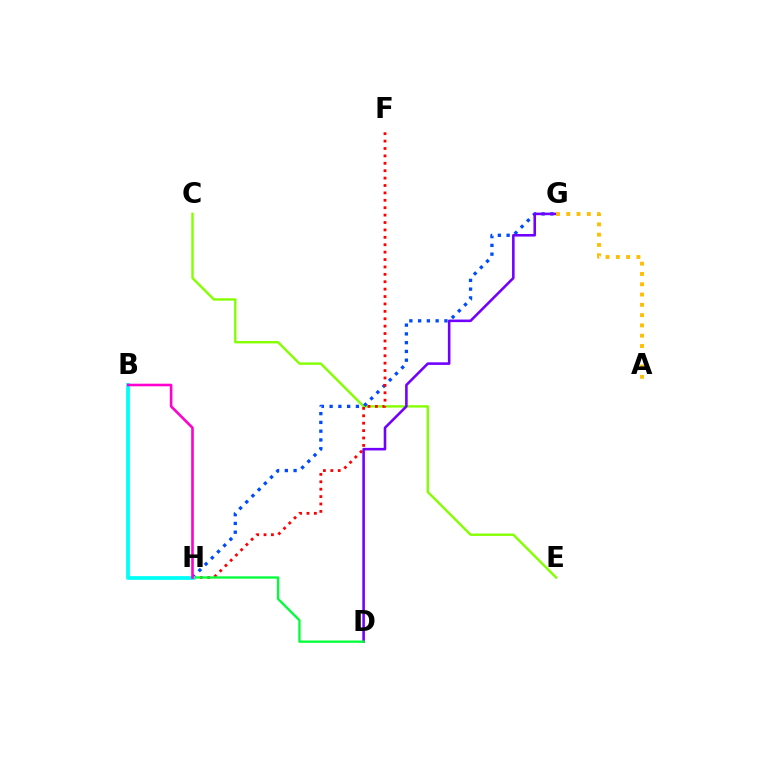{('C', 'E'): [{'color': '#84ff00', 'line_style': 'solid', 'thickness': 1.71}], ('G', 'H'): [{'color': '#004bff', 'line_style': 'dotted', 'thickness': 2.38}], ('F', 'H'): [{'color': '#ff0000', 'line_style': 'dotted', 'thickness': 2.01}], ('D', 'G'): [{'color': '#7200ff', 'line_style': 'solid', 'thickness': 1.86}], ('D', 'H'): [{'color': '#00ff39', 'line_style': 'solid', 'thickness': 1.67}], ('B', 'H'): [{'color': '#00fff6', 'line_style': 'solid', 'thickness': 2.71}, {'color': '#ff00cf', 'line_style': 'solid', 'thickness': 1.87}], ('A', 'G'): [{'color': '#ffbd00', 'line_style': 'dotted', 'thickness': 2.8}]}